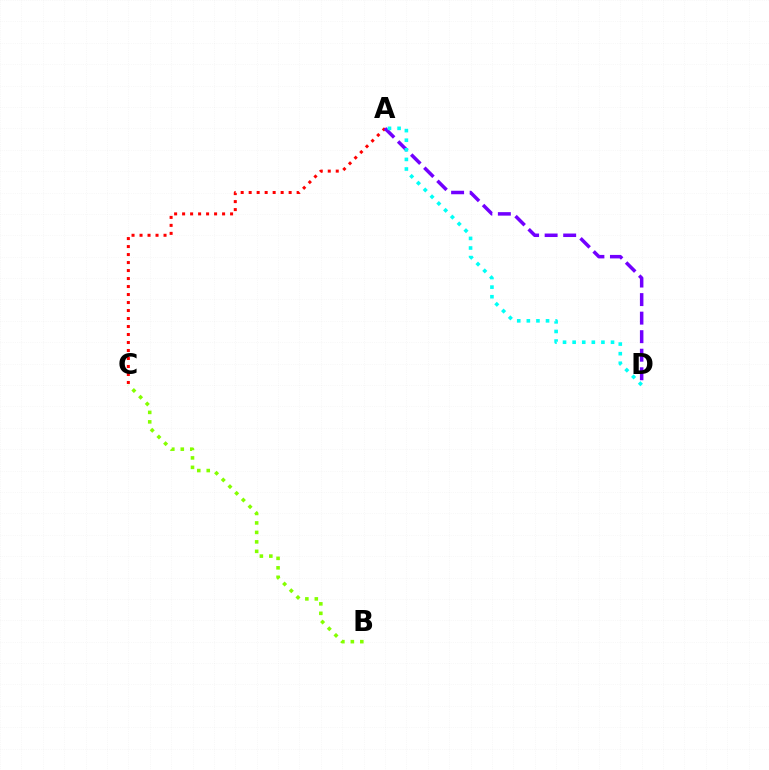{('A', 'C'): [{'color': '#ff0000', 'line_style': 'dotted', 'thickness': 2.17}], ('B', 'C'): [{'color': '#84ff00', 'line_style': 'dotted', 'thickness': 2.57}], ('A', 'D'): [{'color': '#7200ff', 'line_style': 'dashed', 'thickness': 2.52}, {'color': '#00fff6', 'line_style': 'dotted', 'thickness': 2.61}]}